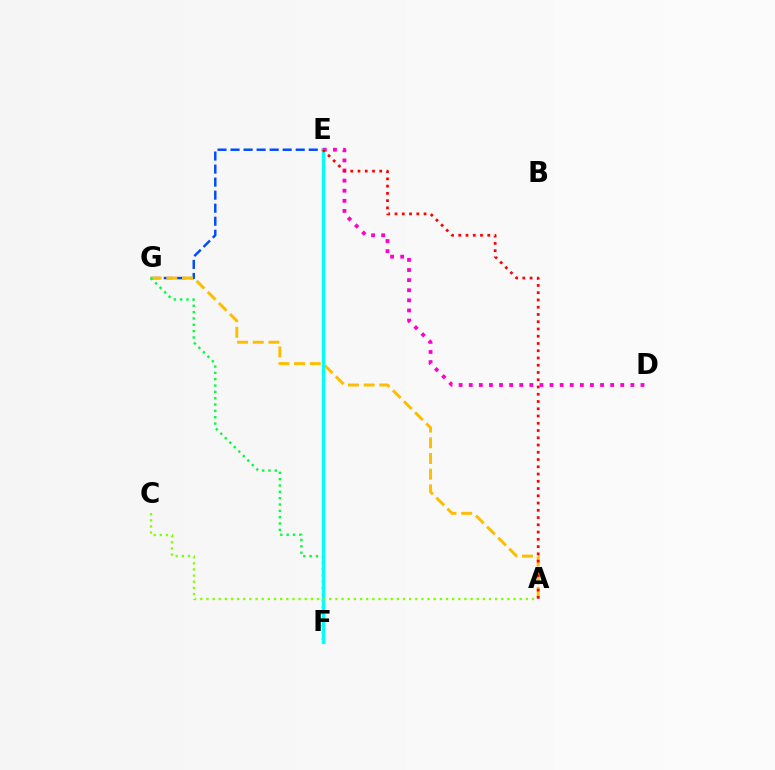{('E', 'F'): [{'color': '#7200ff', 'line_style': 'solid', 'thickness': 2.02}, {'color': '#00fff6', 'line_style': 'solid', 'thickness': 2.4}], ('E', 'G'): [{'color': '#004bff', 'line_style': 'dashed', 'thickness': 1.77}], ('D', 'E'): [{'color': '#ff00cf', 'line_style': 'dotted', 'thickness': 2.74}], ('A', 'G'): [{'color': '#ffbd00', 'line_style': 'dashed', 'thickness': 2.13}], ('F', 'G'): [{'color': '#00ff39', 'line_style': 'dotted', 'thickness': 1.72}], ('A', 'E'): [{'color': '#ff0000', 'line_style': 'dotted', 'thickness': 1.97}], ('A', 'C'): [{'color': '#84ff00', 'line_style': 'dotted', 'thickness': 1.67}]}